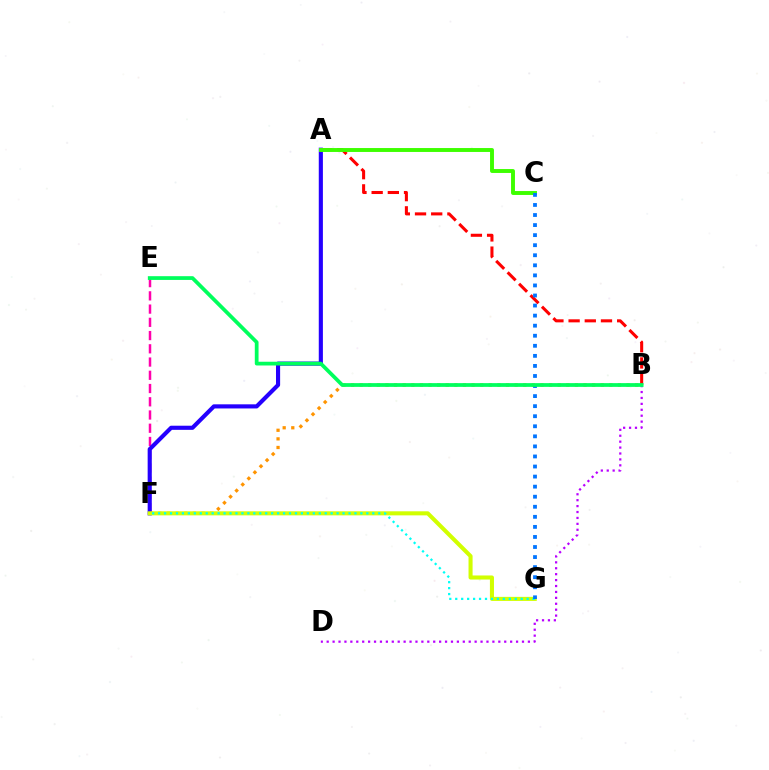{('E', 'F'): [{'color': '#ff00ac', 'line_style': 'dashed', 'thickness': 1.8}], ('A', 'F'): [{'color': '#2500ff', 'line_style': 'solid', 'thickness': 2.97}], ('B', 'F'): [{'color': '#ff9400', 'line_style': 'dotted', 'thickness': 2.34}], ('B', 'D'): [{'color': '#b900ff', 'line_style': 'dotted', 'thickness': 1.61}], ('A', 'B'): [{'color': '#ff0000', 'line_style': 'dashed', 'thickness': 2.2}], ('F', 'G'): [{'color': '#d1ff00', 'line_style': 'solid', 'thickness': 2.92}, {'color': '#00fff6', 'line_style': 'dotted', 'thickness': 1.62}], ('A', 'C'): [{'color': '#3dff00', 'line_style': 'solid', 'thickness': 2.82}], ('C', 'G'): [{'color': '#0074ff', 'line_style': 'dotted', 'thickness': 2.73}], ('B', 'E'): [{'color': '#00ff5c', 'line_style': 'solid', 'thickness': 2.7}]}